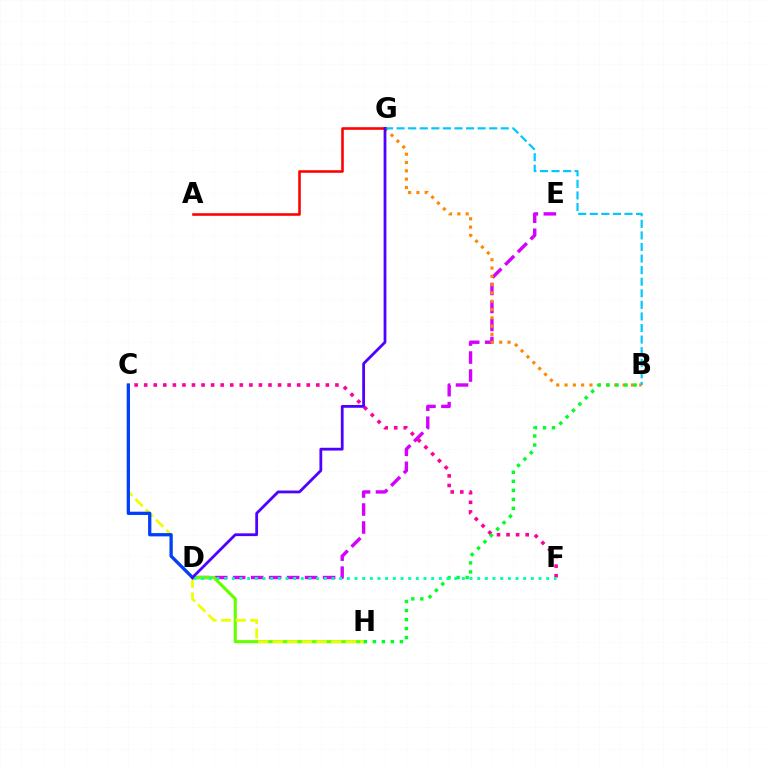{('D', 'E'): [{'color': '#d600ff', 'line_style': 'dashed', 'thickness': 2.44}], ('B', 'G'): [{'color': '#ff8800', 'line_style': 'dotted', 'thickness': 2.26}, {'color': '#00c7ff', 'line_style': 'dashed', 'thickness': 1.57}], ('A', 'G'): [{'color': '#ff0000', 'line_style': 'solid', 'thickness': 1.86}], ('C', 'F'): [{'color': '#ff00a0', 'line_style': 'dotted', 'thickness': 2.6}], ('D', 'H'): [{'color': '#66ff00', 'line_style': 'solid', 'thickness': 2.25}], ('B', 'H'): [{'color': '#00ff27', 'line_style': 'dotted', 'thickness': 2.45}], ('C', 'H'): [{'color': '#eeff00', 'line_style': 'dashed', 'thickness': 1.99}], ('C', 'D'): [{'color': '#003fff', 'line_style': 'solid', 'thickness': 2.36}], ('D', 'F'): [{'color': '#00ffaf', 'line_style': 'dotted', 'thickness': 2.08}], ('D', 'G'): [{'color': '#4f00ff', 'line_style': 'solid', 'thickness': 2.0}]}